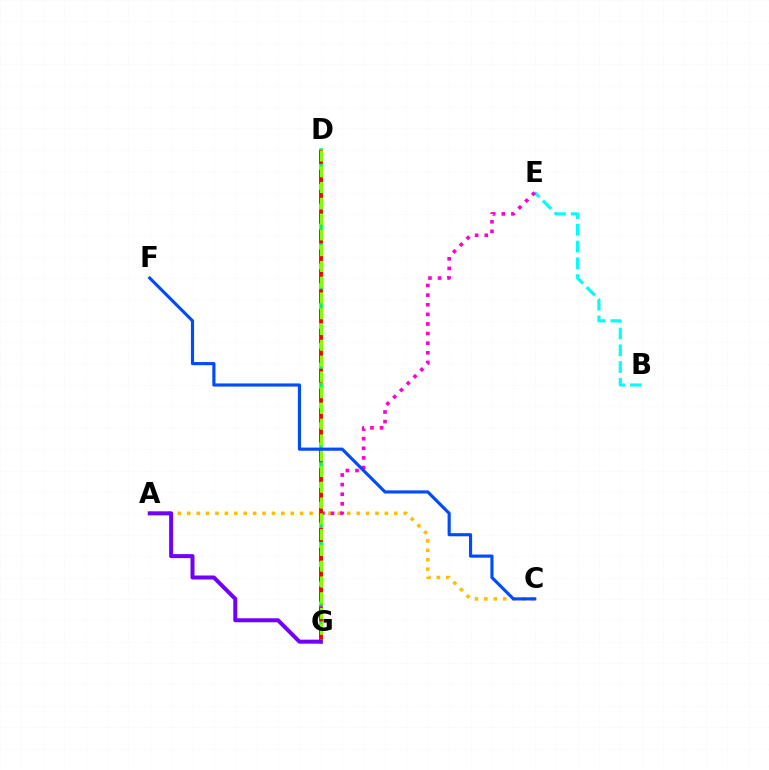{('B', 'E'): [{'color': '#00fff6', 'line_style': 'dashed', 'thickness': 2.28}], ('D', 'G'): [{'color': '#00ff39', 'line_style': 'solid', 'thickness': 2.54}, {'color': '#ff0000', 'line_style': 'dashed', 'thickness': 2.7}, {'color': '#84ff00', 'line_style': 'dashed', 'thickness': 2.14}], ('A', 'C'): [{'color': '#ffbd00', 'line_style': 'dotted', 'thickness': 2.56}], ('E', 'G'): [{'color': '#ff00cf', 'line_style': 'dotted', 'thickness': 2.61}], ('A', 'G'): [{'color': '#7200ff', 'line_style': 'solid', 'thickness': 2.89}], ('C', 'F'): [{'color': '#004bff', 'line_style': 'solid', 'thickness': 2.26}]}